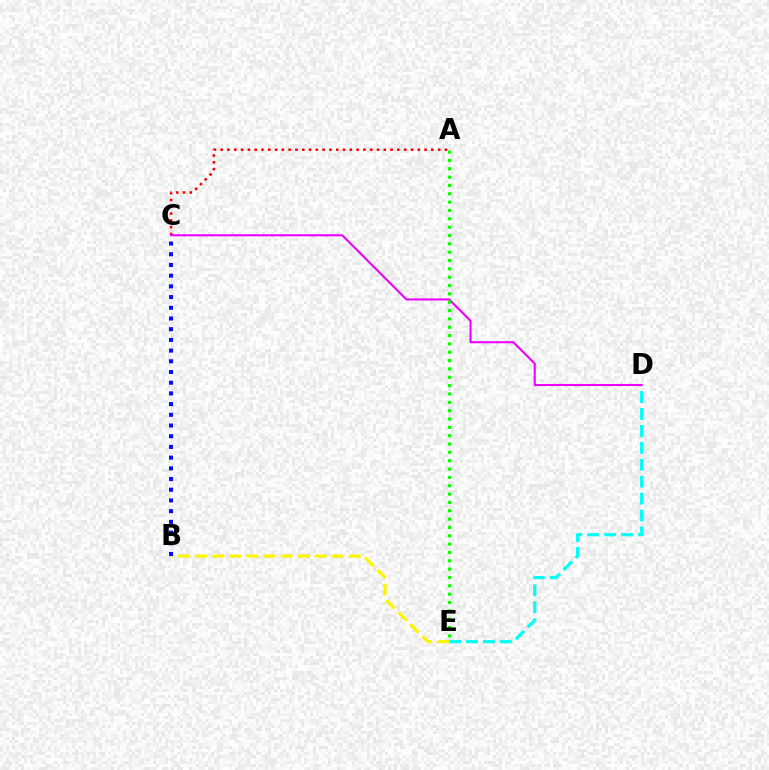{('D', 'E'): [{'color': '#00fff6', 'line_style': 'dashed', 'thickness': 2.3}], ('B', 'E'): [{'color': '#fcf500', 'line_style': 'dashed', 'thickness': 2.32}], ('A', 'C'): [{'color': '#ff0000', 'line_style': 'dotted', 'thickness': 1.85}], ('C', 'D'): [{'color': '#ee00ff', 'line_style': 'solid', 'thickness': 1.5}], ('A', 'E'): [{'color': '#08ff00', 'line_style': 'dotted', 'thickness': 2.27}], ('B', 'C'): [{'color': '#0010ff', 'line_style': 'dotted', 'thickness': 2.91}]}